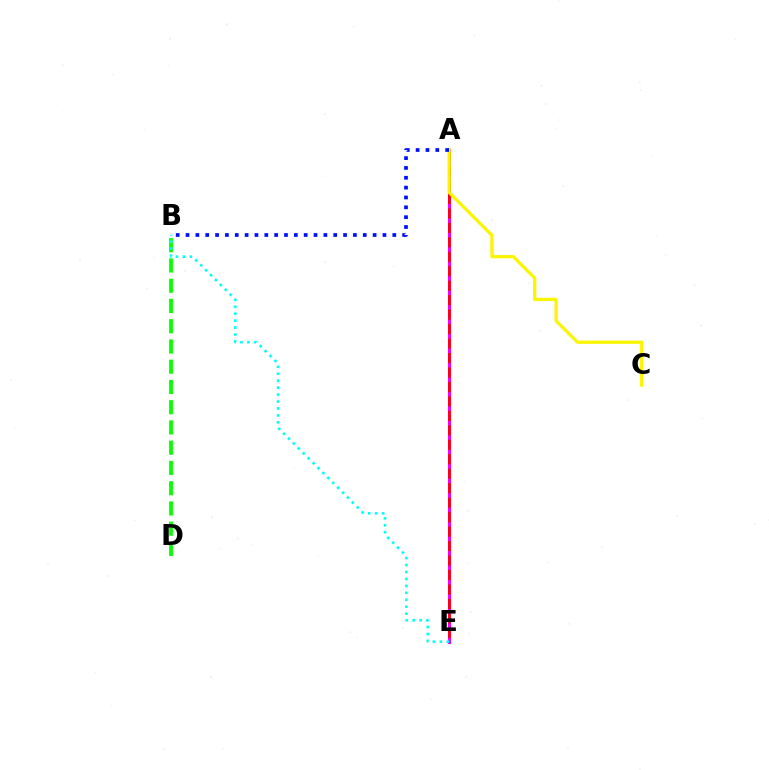{('A', 'E'): [{'color': '#ee00ff', 'line_style': 'solid', 'thickness': 2.16}, {'color': '#ff0000', 'line_style': 'dashed', 'thickness': 1.96}], ('A', 'C'): [{'color': '#fcf500', 'line_style': 'solid', 'thickness': 2.33}], ('A', 'B'): [{'color': '#0010ff', 'line_style': 'dotted', 'thickness': 2.68}], ('B', 'D'): [{'color': '#08ff00', 'line_style': 'dashed', 'thickness': 2.75}], ('B', 'E'): [{'color': '#00fff6', 'line_style': 'dotted', 'thickness': 1.89}]}